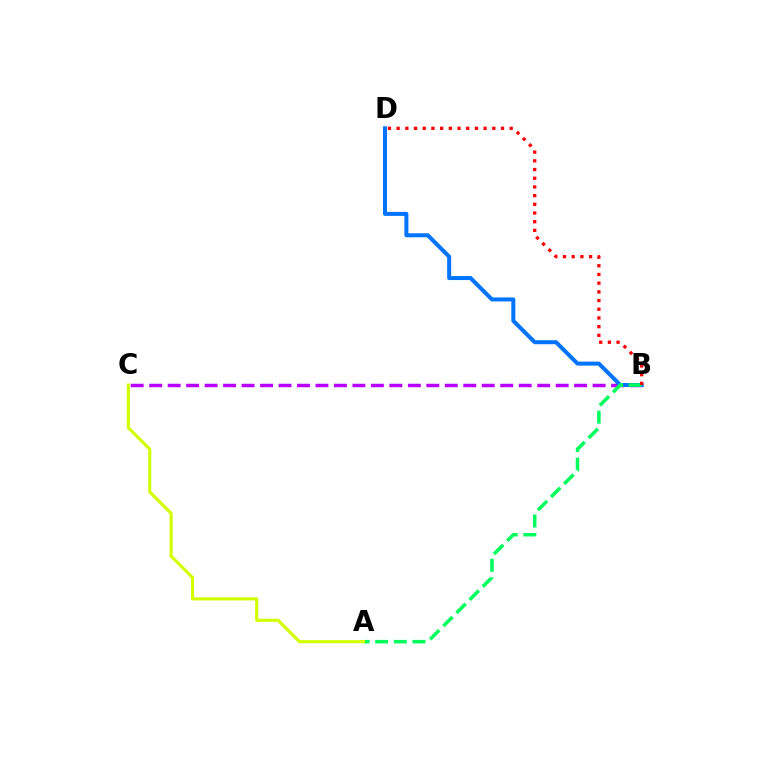{('B', 'C'): [{'color': '#b900ff', 'line_style': 'dashed', 'thickness': 2.51}], ('B', 'D'): [{'color': '#0074ff', 'line_style': 'solid', 'thickness': 2.89}, {'color': '#ff0000', 'line_style': 'dotted', 'thickness': 2.36}], ('A', 'B'): [{'color': '#00ff5c', 'line_style': 'dashed', 'thickness': 2.53}], ('A', 'C'): [{'color': '#d1ff00', 'line_style': 'solid', 'thickness': 2.24}]}